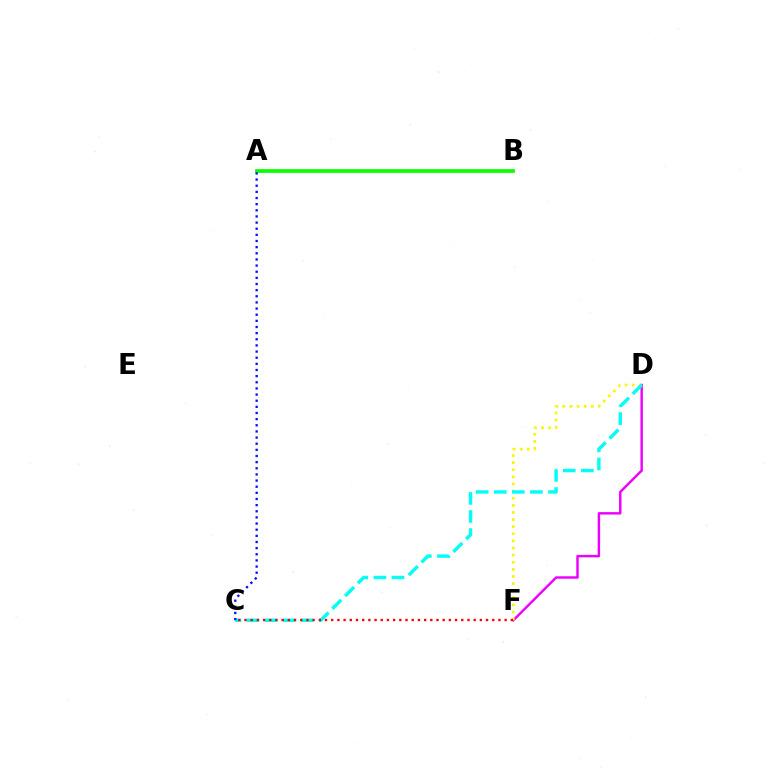{('D', 'F'): [{'color': '#ee00ff', 'line_style': 'solid', 'thickness': 1.76}, {'color': '#fcf500', 'line_style': 'dotted', 'thickness': 1.93}], ('C', 'D'): [{'color': '#00fff6', 'line_style': 'dashed', 'thickness': 2.46}], ('C', 'F'): [{'color': '#ff0000', 'line_style': 'dotted', 'thickness': 1.68}], ('A', 'B'): [{'color': '#08ff00', 'line_style': 'solid', 'thickness': 2.68}], ('A', 'C'): [{'color': '#0010ff', 'line_style': 'dotted', 'thickness': 1.67}]}